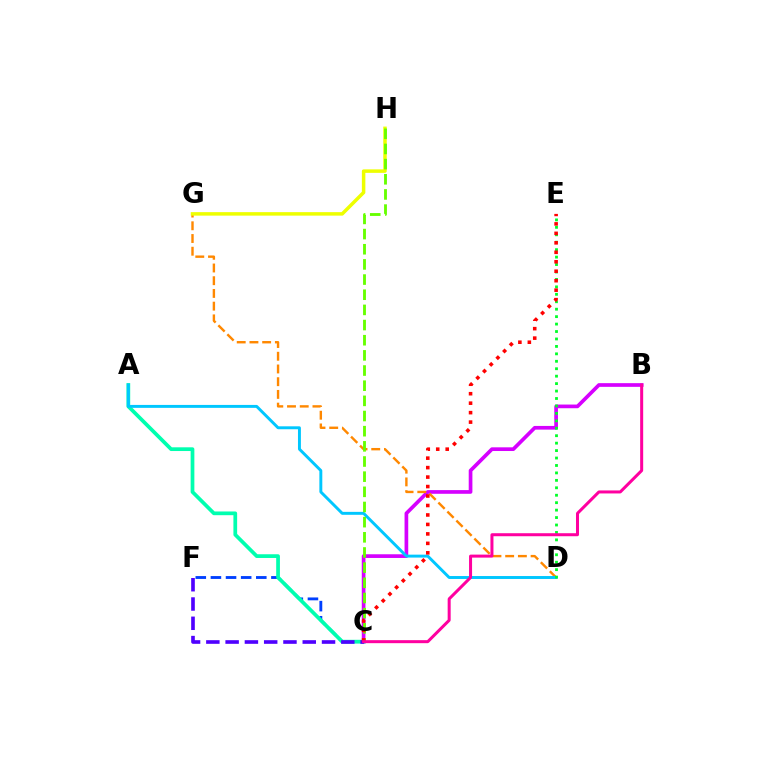{('C', 'F'): [{'color': '#003fff', 'line_style': 'dashed', 'thickness': 2.06}, {'color': '#4f00ff', 'line_style': 'dashed', 'thickness': 2.62}], ('B', 'C'): [{'color': '#d600ff', 'line_style': 'solid', 'thickness': 2.66}, {'color': '#ff00a0', 'line_style': 'solid', 'thickness': 2.17}], ('A', 'C'): [{'color': '#00ffaf', 'line_style': 'solid', 'thickness': 2.68}], ('D', 'G'): [{'color': '#ff8800', 'line_style': 'dashed', 'thickness': 1.73}], ('G', 'H'): [{'color': '#eeff00', 'line_style': 'solid', 'thickness': 2.52}], ('A', 'D'): [{'color': '#00c7ff', 'line_style': 'solid', 'thickness': 2.11}], ('C', 'H'): [{'color': '#66ff00', 'line_style': 'dashed', 'thickness': 2.06}], ('D', 'E'): [{'color': '#00ff27', 'line_style': 'dotted', 'thickness': 2.02}], ('C', 'E'): [{'color': '#ff0000', 'line_style': 'dotted', 'thickness': 2.57}]}